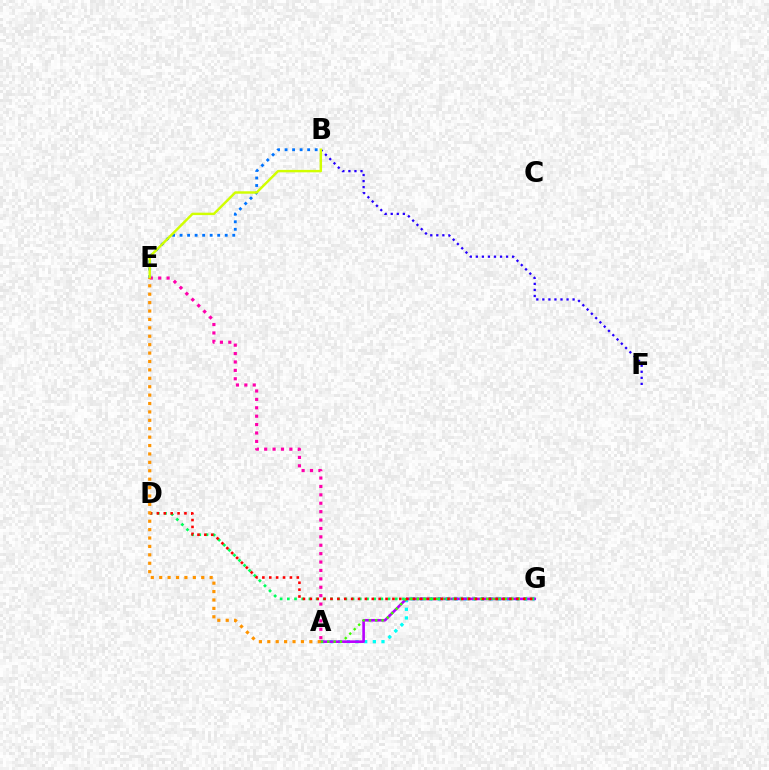{('A', 'G'): [{'color': '#00fff6', 'line_style': 'dotted', 'thickness': 2.35}, {'color': '#b900ff', 'line_style': 'solid', 'thickness': 1.89}, {'color': '#3dff00', 'line_style': 'dotted', 'thickness': 1.71}], ('A', 'E'): [{'color': '#ff00ac', 'line_style': 'dotted', 'thickness': 2.28}, {'color': '#ff9400', 'line_style': 'dotted', 'thickness': 2.28}], ('D', 'G'): [{'color': '#00ff5c', 'line_style': 'dotted', 'thickness': 1.95}, {'color': '#ff0000', 'line_style': 'dotted', 'thickness': 1.87}], ('B', 'F'): [{'color': '#2500ff', 'line_style': 'dotted', 'thickness': 1.64}], ('B', 'E'): [{'color': '#0074ff', 'line_style': 'dotted', 'thickness': 2.04}, {'color': '#d1ff00', 'line_style': 'solid', 'thickness': 1.75}]}